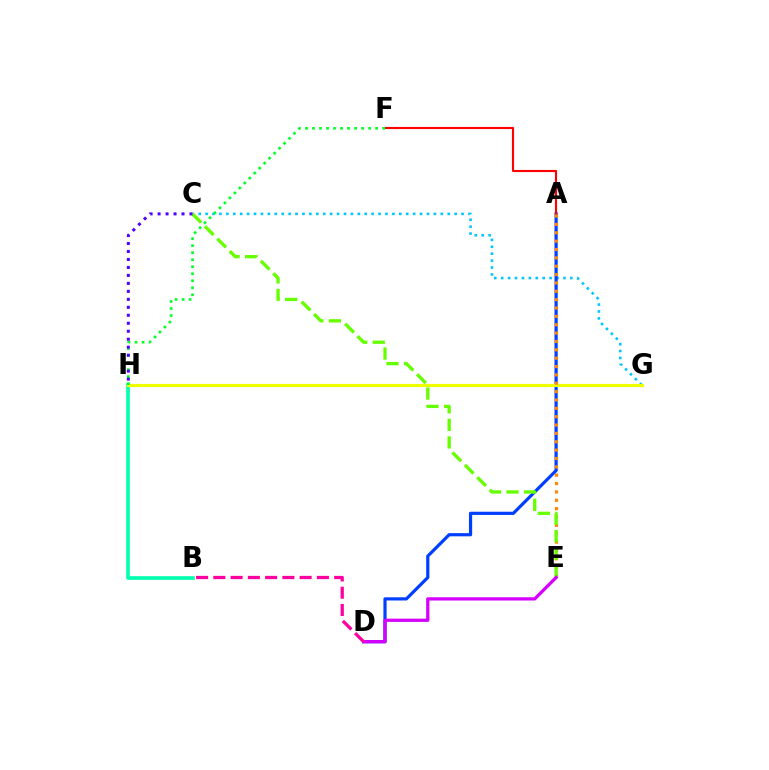{('B', 'H'): [{'color': '#00ffaf', 'line_style': 'solid', 'thickness': 2.62}], ('C', 'G'): [{'color': '#00c7ff', 'line_style': 'dotted', 'thickness': 1.88}], ('A', 'D'): [{'color': '#003fff', 'line_style': 'solid', 'thickness': 2.3}], ('G', 'H'): [{'color': '#eeff00', 'line_style': 'solid', 'thickness': 2.28}], ('A', 'F'): [{'color': '#ff0000', 'line_style': 'solid', 'thickness': 1.54}], ('A', 'E'): [{'color': '#ff8800', 'line_style': 'dotted', 'thickness': 2.27}], ('C', 'E'): [{'color': '#66ff00', 'line_style': 'dashed', 'thickness': 2.39}], ('F', 'H'): [{'color': '#00ff27', 'line_style': 'dotted', 'thickness': 1.91}], ('D', 'E'): [{'color': '#d600ff', 'line_style': 'solid', 'thickness': 2.34}], ('C', 'H'): [{'color': '#4f00ff', 'line_style': 'dotted', 'thickness': 2.17}], ('B', 'D'): [{'color': '#ff00a0', 'line_style': 'dashed', 'thickness': 2.34}]}